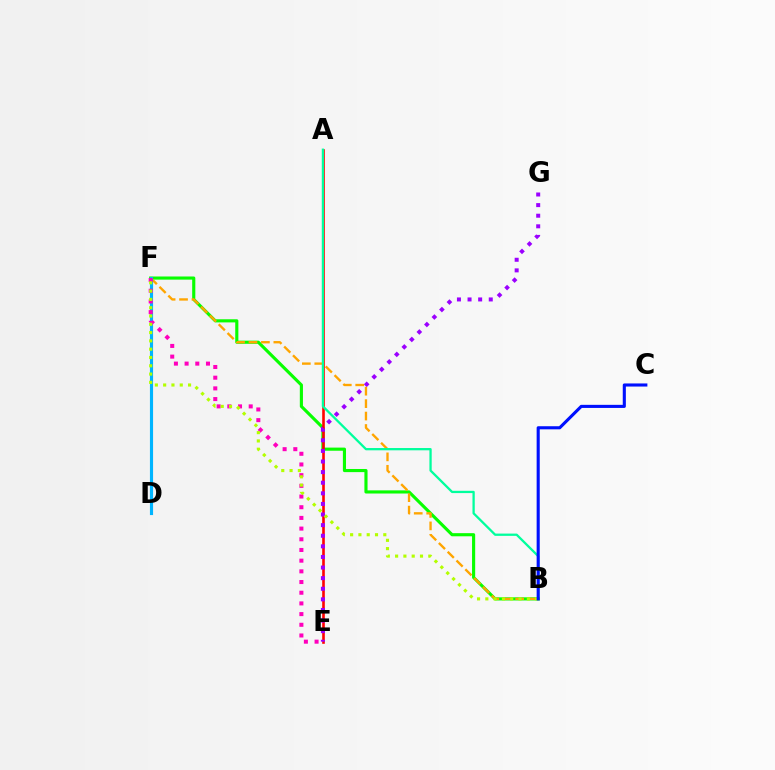{('B', 'F'): [{'color': '#08ff00', 'line_style': 'solid', 'thickness': 2.26}, {'color': '#ffa500', 'line_style': 'dashed', 'thickness': 1.69}, {'color': '#b3ff00', 'line_style': 'dotted', 'thickness': 2.25}], ('A', 'E'): [{'color': '#ff0000', 'line_style': 'solid', 'thickness': 1.88}], ('E', 'G'): [{'color': '#9b00ff', 'line_style': 'dotted', 'thickness': 2.88}], ('D', 'F'): [{'color': '#00b5ff', 'line_style': 'solid', 'thickness': 2.26}], ('E', 'F'): [{'color': '#ff00bd', 'line_style': 'dotted', 'thickness': 2.9}], ('A', 'B'): [{'color': '#00ff9d', 'line_style': 'solid', 'thickness': 1.64}], ('B', 'C'): [{'color': '#0010ff', 'line_style': 'solid', 'thickness': 2.23}]}